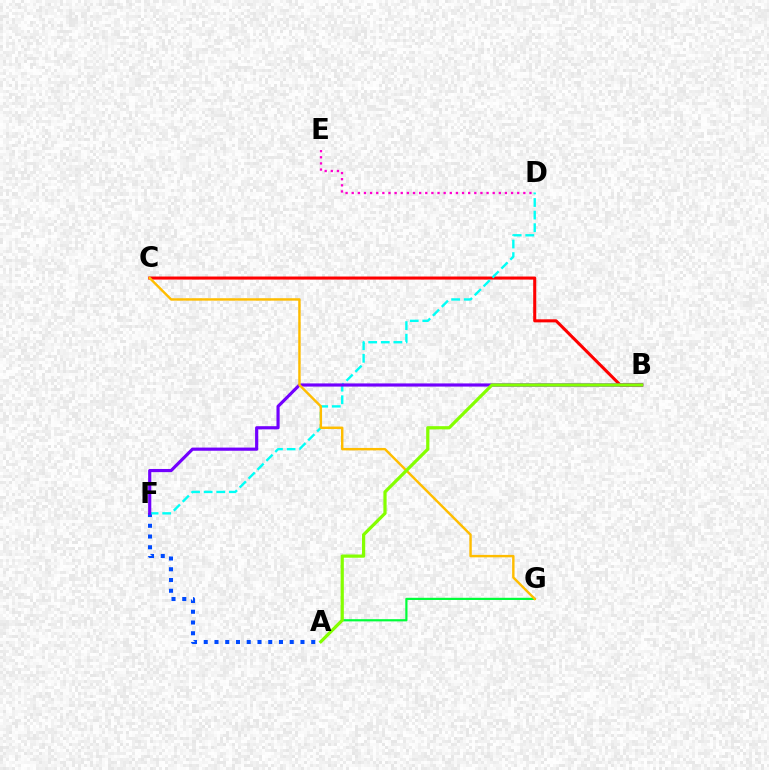{('A', 'F'): [{'color': '#004bff', 'line_style': 'dotted', 'thickness': 2.92}], ('B', 'C'): [{'color': '#ff0000', 'line_style': 'solid', 'thickness': 2.2}], ('D', 'F'): [{'color': '#00fff6', 'line_style': 'dashed', 'thickness': 1.71}], ('B', 'F'): [{'color': '#7200ff', 'line_style': 'solid', 'thickness': 2.28}], ('A', 'G'): [{'color': '#00ff39', 'line_style': 'solid', 'thickness': 1.58}], ('C', 'G'): [{'color': '#ffbd00', 'line_style': 'solid', 'thickness': 1.75}], ('D', 'E'): [{'color': '#ff00cf', 'line_style': 'dotted', 'thickness': 1.67}], ('A', 'B'): [{'color': '#84ff00', 'line_style': 'solid', 'thickness': 2.32}]}